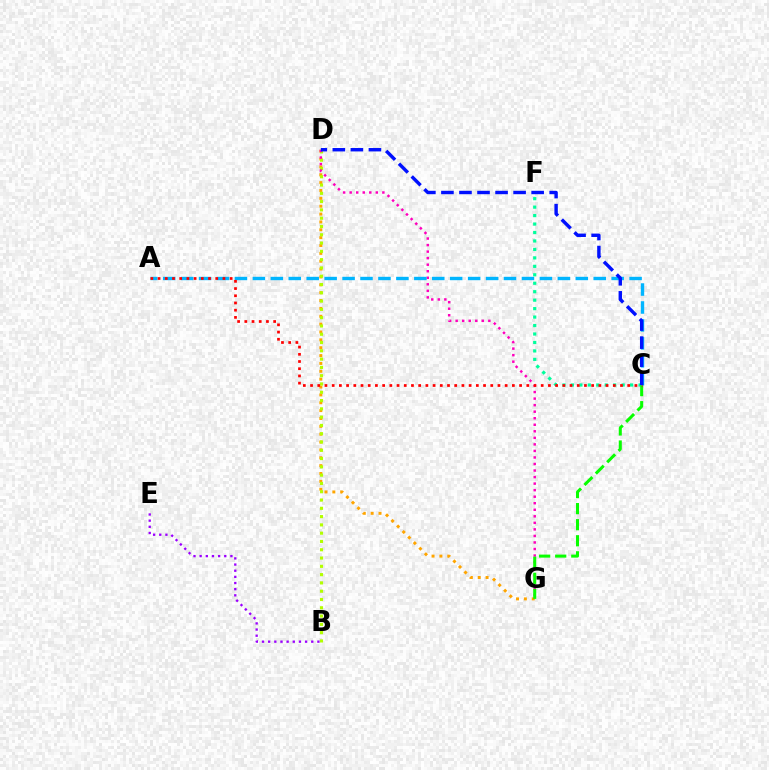{('D', 'G'): [{'color': '#ffa500', 'line_style': 'dotted', 'thickness': 2.14}, {'color': '#ff00bd', 'line_style': 'dotted', 'thickness': 1.78}], ('B', 'E'): [{'color': '#9b00ff', 'line_style': 'dotted', 'thickness': 1.67}], ('B', 'D'): [{'color': '#b3ff00', 'line_style': 'dotted', 'thickness': 2.25}], ('C', 'F'): [{'color': '#00ff9d', 'line_style': 'dotted', 'thickness': 2.3}], ('C', 'G'): [{'color': '#08ff00', 'line_style': 'dashed', 'thickness': 2.18}], ('A', 'C'): [{'color': '#00b5ff', 'line_style': 'dashed', 'thickness': 2.44}, {'color': '#ff0000', 'line_style': 'dotted', 'thickness': 1.96}], ('C', 'D'): [{'color': '#0010ff', 'line_style': 'dashed', 'thickness': 2.45}]}